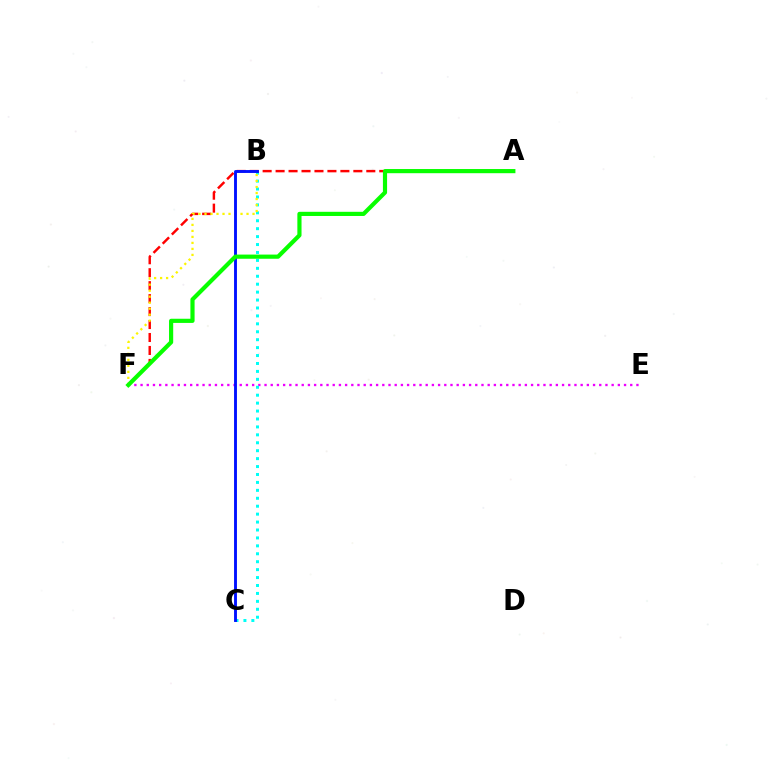{('E', 'F'): [{'color': '#ee00ff', 'line_style': 'dotted', 'thickness': 1.68}], ('B', 'C'): [{'color': '#00fff6', 'line_style': 'dotted', 'thickness': 2.15}, {'color': '#0010ff', 'line_style': 'solid', 'thickness': 2.08}], ('A', 'F'): [{'color': '#ff0000', 'line_style': 'dashed', 'thickness': 1.76}, {'color': '#08ff00', 'line_style': 'solid', 'thickness': 3.0}], ('B', 'F'): [{'color': '#fcf500', 'line_style': 'dotted', 'thickness': 1.63}]}